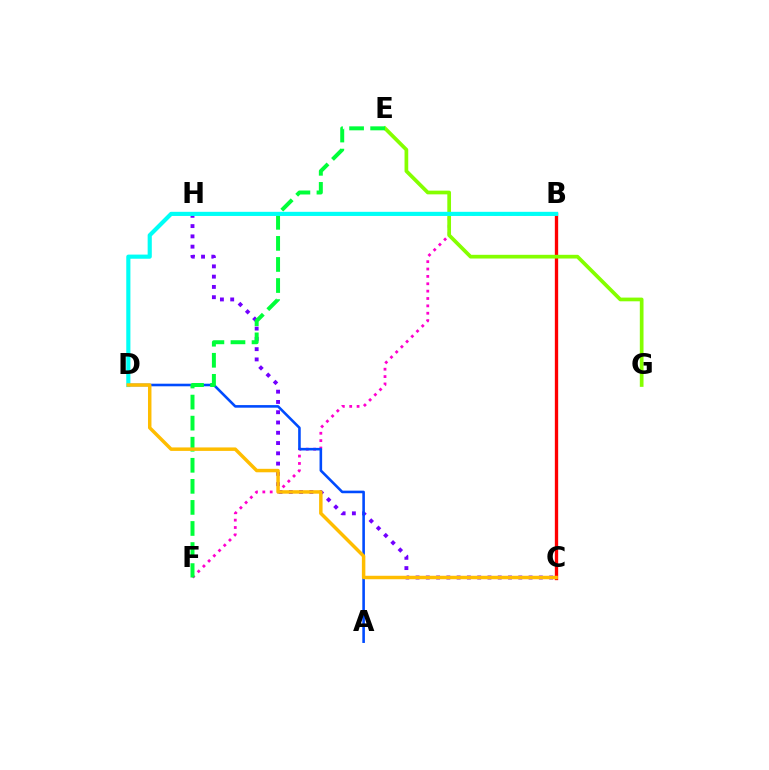{('C', 'H'): [{'color': '#7200ff', 'line_style': 'dotted', 'thickness': 2.79}], ('B', 'F'): [{'color': '#ff00cf', 'line_style': 'dotted', 'thickness': 2.0}], ('A', 'D'): [{'color': '#004bff', 'line_style': 'solid', 'thickness': 1.87}], ('B', 'C'): [{'color': '#ff0000', 'line_style': 'solid', 'thickness': 2.4}], ('E', 'G'): [{'color': '#84ff00', 'line_style': 'solid', 'thickness': 2.67}], ('E', 'F'): [{'color': '#00ff39', 'line_style': 'dashed', 'thickness': 2.86}], ('B', 'D'): [{'color': '#00fff6', 'line_style': 'solid', 'thickness': 2.99}], ('C', 'D'): [{'color': '#ffbd00', 'line_style': 'solid', 'thickness': 2.5}]}